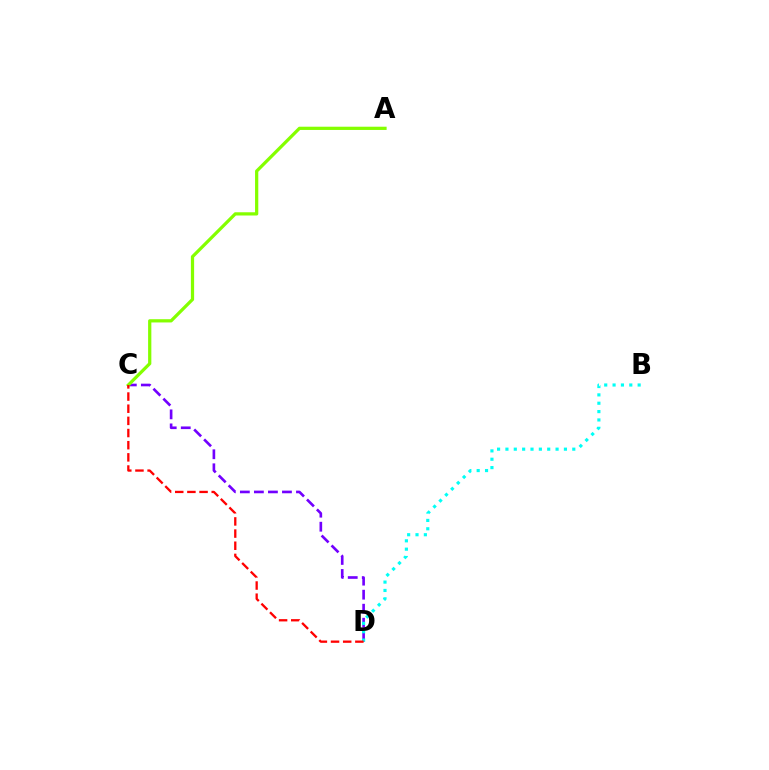{('C', 'D'): [{'color': '#7200ff', 'line_style': 'dashed', 'thickness': 1.91}, {'color': '#ff0000', 'line_style': 'dashed', 'thickness': 1.65}], ('A', 'C'): [{'color': '#84ff00', 'line_style': 'solid', 'thickness': 2.33}], ('B', 'D'): [{'color': '#00fff6', 'line_style': 'dotted', 'thickness': 2.27}]}